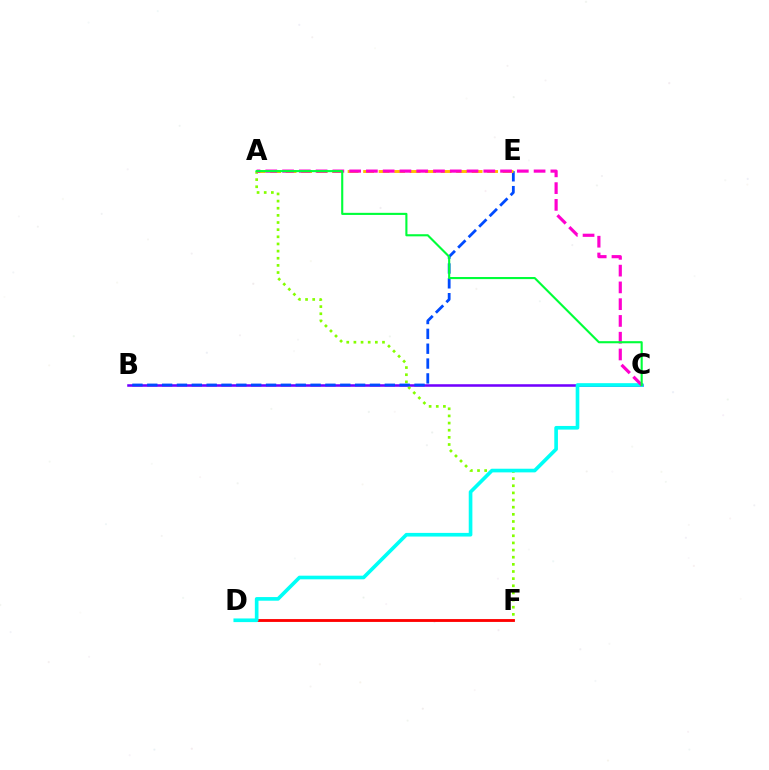{('B', 'C'): [{'color': '#7200ff', 'line_style': 'solid', 'thickness': 1.83}], ('A', 'F'): [{'color': '#84ff00', 'line_style': 'dotted', 'thickness': 1.94}], ('B', 'E'): [{'color': '#004bff', 'line_style': 'dashed', 'thickness': 2.02}], ('A', 'E'): [{'color': '#ffbd00', 'line_style': 'dashed', 'thickness': 2.11}], ('D', 'F'): [{'color': '#ff0000', 'line_style': 'solid', 'thickness': 2.05}], ('C', 'D'): [{'color': '#00fff6', 'line_style': 'solid', 'thickness': 2.63}], ('A', 'C'): [{'color': '#ff00cf', 'line_style': 'dashed', 'thickness': 2.28}, {'color': '#00ff39', 'line_style': 'solid', 'thickness': 1.52}]}